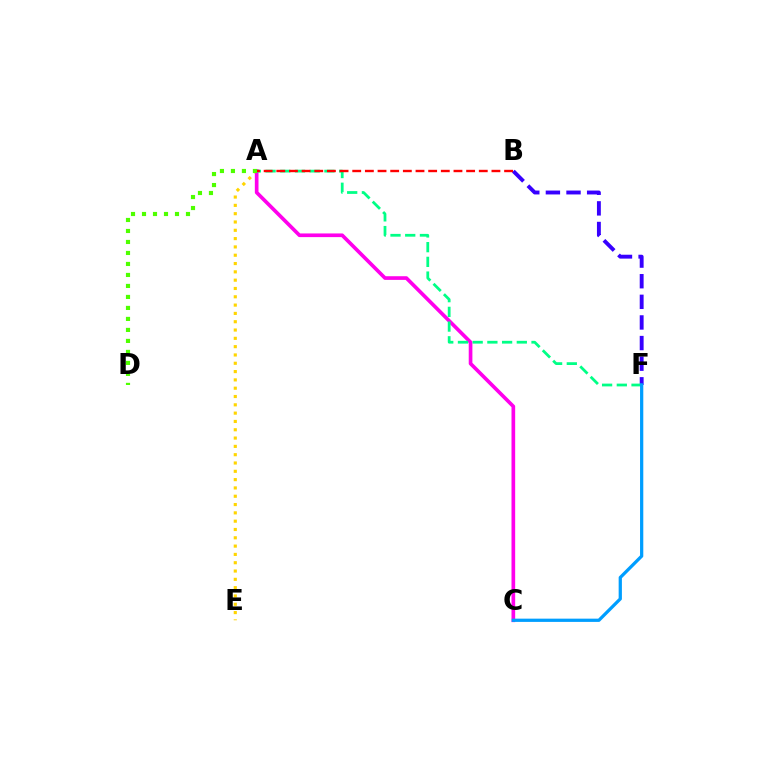{('A', 'E'): [{'color': '#ffd500', 'line_style': 'dotted', 'thickness': 2.26}], ('A', 'C'): [{'color': '#ff00ed', 'line_style': 'solid', 'thickness': 2.64}], ('B', 'F'): [{'color': '#3700ff', 'line_style': 'dashed', 'thickness': 2.8}], ('A', 'F'): [{'color': '#00ff86', 'line_style': 'dashed', 'thickness': 2.0}], ('A', 'B'): [{'color': '#ff0000', 'line_style': 'dashed', 'thickness': 1.72}], ('A', 'D'): [{'color': '#4fff00', 'line_style': 'dotted', 'thickness': 2.99}], ('C', 'F'): [{'color': '#009eff', 'line_style': 'solid', 'thickness': 2.34}]}